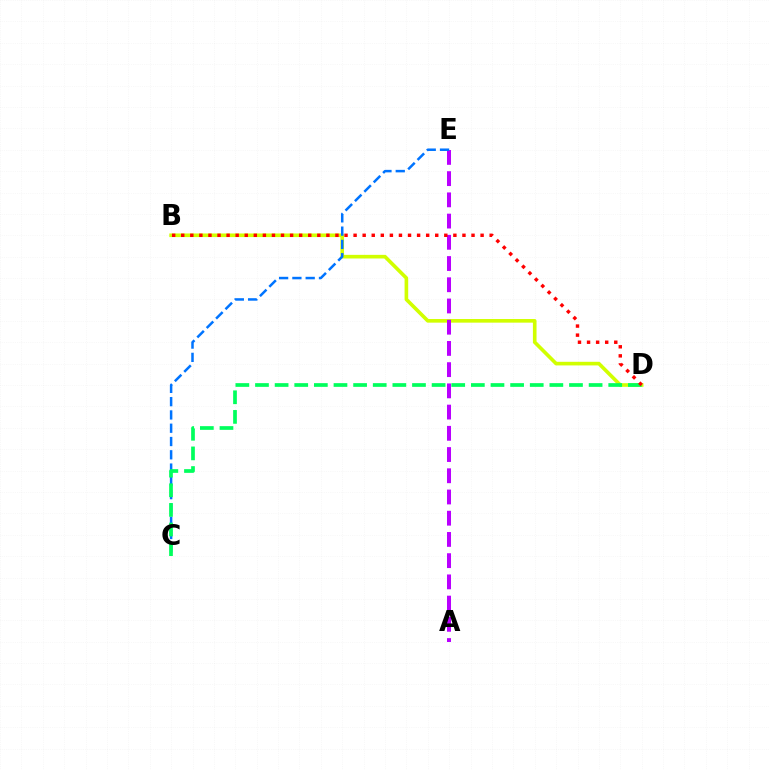{('B', 'D'): [{'color': '#d1ff00', 'line_style': 'solid', 'thickness': 2.61}, {'color': '#ff0000', 'line_style': 'dotted', 'thickness': 2.46}], ('A', 'E'): [{'color': '#b900ff', 'line_style': 'dashed', 'thickness': 2.88}], ('C', 'E'): [{'color': '#0074ff', 'line_style': 'dashed', 'thickness': 1.8}], ('C', 'D'): [{'color': '#00ff5c', 'line_style': 'dashed', 'thickness': 2.67}]}